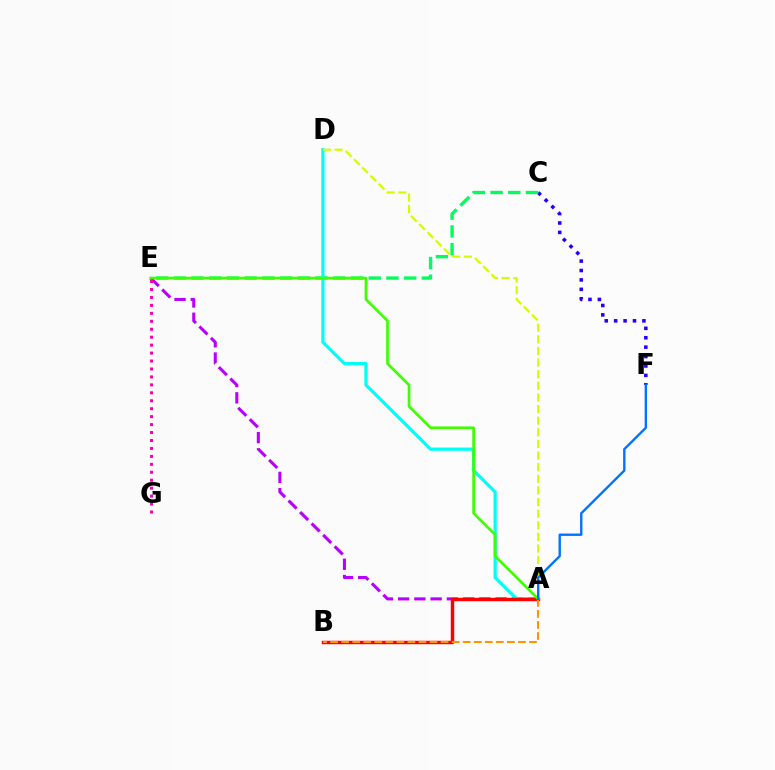{('C', 'F'): [{'color': '#2500ff', 'line_style': 'dotted', 'thickness': 2.56}], ('C', 'E'): [{'color': '#00ff5c', 'line_style': 'dashed', 'thickness': 2.41}], ('A', 'E'): [{'color': '#b900ff', 'line_style': 'dashed', 'thickness': 2.21}, {'color': '#3dff00', 'line_style': 'solid', 'thickness': 1.93}], ('A', 'D'): [{'color': '#00fff6', 'line_style': 'solid', 'thickness': 2.32}, {'color': '#d1ff00', 'line_style': 'dashed', 'thickness': 1.58}], ('A', 'B'): [{'color': '#ff0000', 'line_style': 'solid', 'thickness': 2.47}, {'color': '#ff9400', 'line_style': 'dashed', 'thickness': 1.5}], ('E', 'G'): [{'color': '#ff00ac', 'line_style': 'dotted', 'thickness': 2.16}], ('A', 'F'): [{'color': '#0074ff', 'line_style': 'solid', 'thickness': 1.71}]}